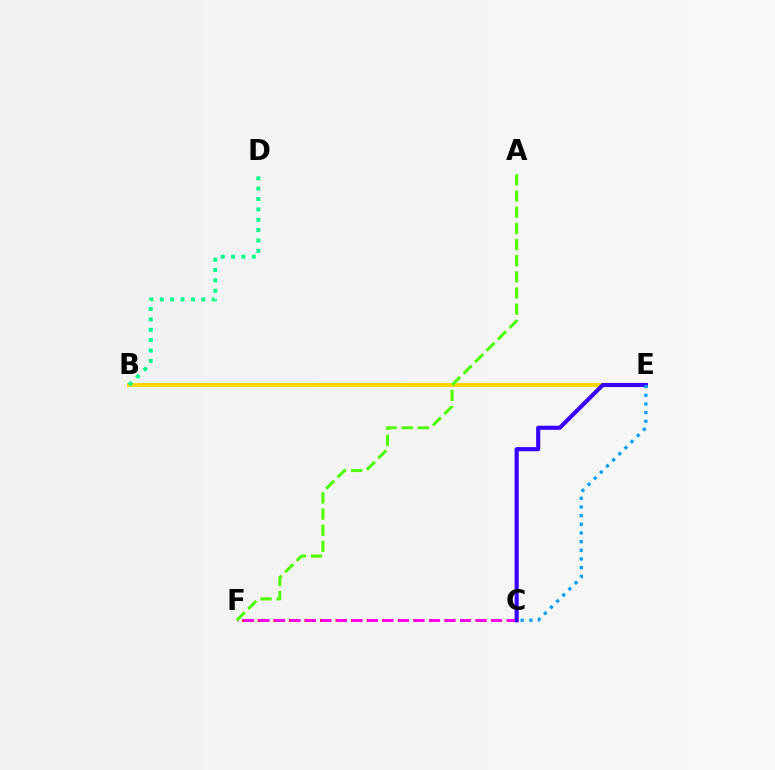{('C', 'F'): [{'color': '#ff0000', 'line_style': 'dotted', 'thickness': 2.11}, {'color': '#ff00ed', 'line_style': 'dashed', 'thickness': 2.11}], ('B', 'E'): [{'color': '#ffd500', 'line_style': 'solid', 'thickness': 2.87}], ('A', 'F'): [{'color': '#4fff00', 'line_style': 'dashed', 'thickness': 2.2}], ('B', 'D'): [{'color': '#00ff86', 'line_style': 'dotted', 'thickness': 2.82}], ('C', 'E'): [{'color': '#3700ff', 'line_style': 'solid', 'thickness': 2.96}, {'color': '#009eff', 'line_style': 'dotted', 'thickness': 2.35}]}